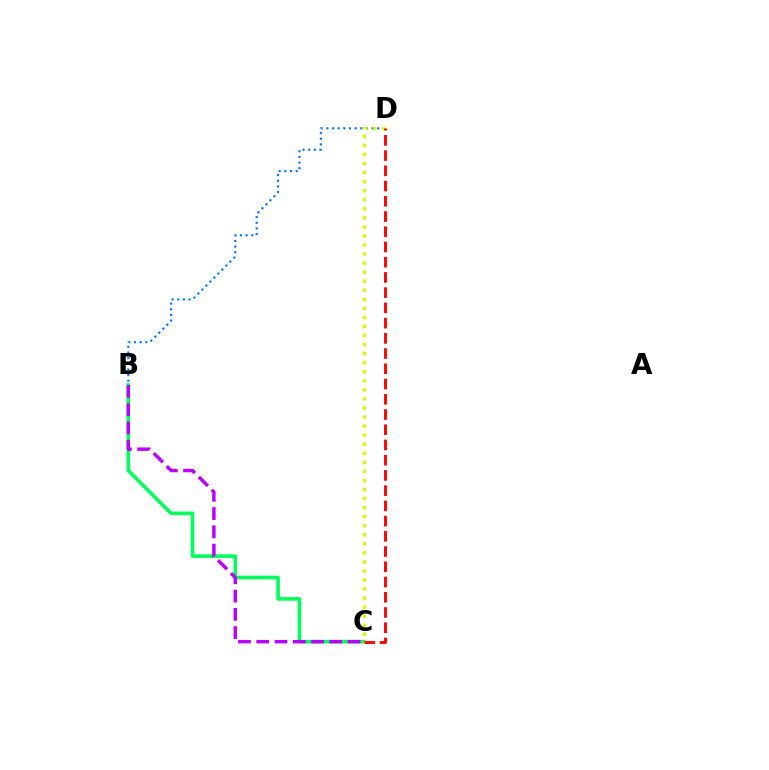{('B', 'C'): [{'color': '#00ff5c', 'line_style': 'solid', 'thickness': 2.59}, {'color': '#b900ff', 'line_style': 'dashed', 'thickness': 2.48}], ('B', 'D'): [{'color': '#0074ff', 'line_style': 'dotted', 'thickness': 1.54}], ('C', 'D'): [{'color': '#d1ff00', 'line_style': 'dotted', 'thickness': 2.46}, {'color': '#ff0000', 'line_style': 'dashed', 'thickness': 2.07}]}